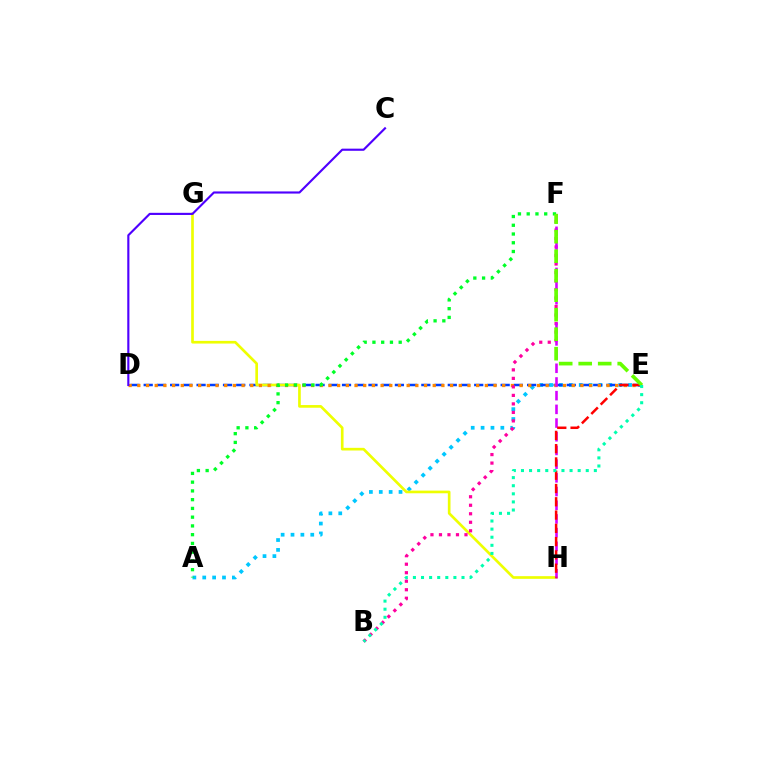{('A', 'E'): [{'color': '#00c7ff', 'line_style': 'dotted', 'thickness': 2.68}], ('D', 'E'): [{'color': '#003fff', 'line_style': 'dashed', 'thickness': 1.8}, {'color': '#ff8800', 'line_style': 'dotted', 'thickness': 2.36}], ('G', 'H'): [{'color': '#eeff00', 'line_style': 'solid', 'thickness': 1.92}], ('B', 'F'): [{'color': '#ff00a0', 'line_style': 'dotted', 'thickness': 2.31}], ('A', 'F'): [{'color': '#00ff27', 'line_style': 'dotted', 'thickness': 2.38}], ('F', 'H'): [{'color': '#d600ff', 'line_style': 'dashed', 'thickness': 1.86}], ('E', 'H'): [{'color': '#ff0000', 'line_style': 'dashed', 'thickness': 1.8}], ('E', 'F'): [{'color': '#66ff00', 'line_style': 'dashed', 'thickness': 2.65}], ('B', 'E'): [{'color': '#00ffaf', 'line_style': 'dotted', 'thickness': 2.2}], ('C', 'D'): [{'color': '#4f00ff', 'line_style': 'solid', 'thickness': 1.54}]}